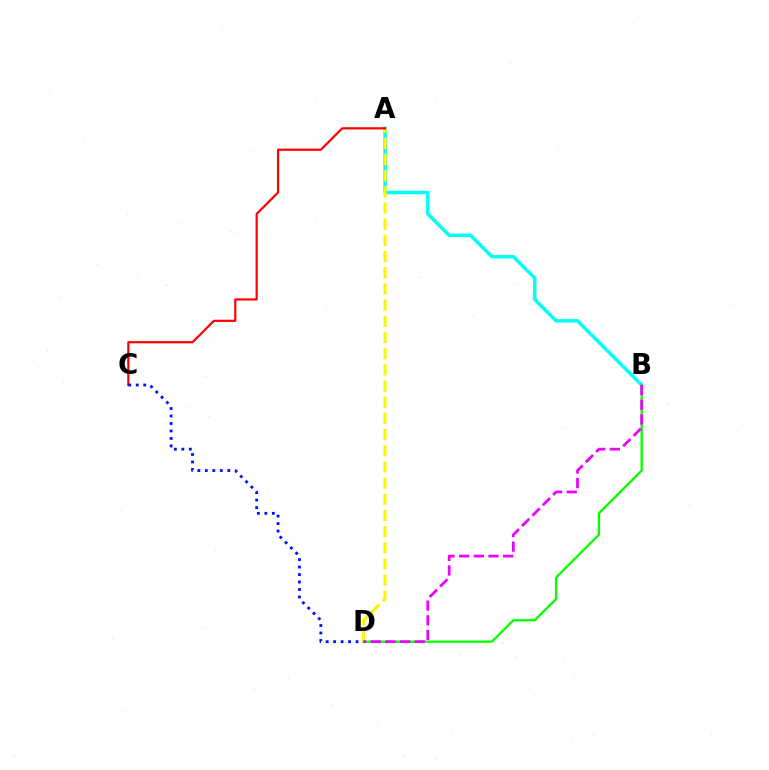{('A', 'B'): [{'color': '#00fff6', 'line_style': 'solid', 'thickness': 2.5}], ('B', 'D'): [{'color': '#08ff00', 'line_style': 'solid', 'thickness': 1.67}, {'color': '#ee00ff', 'line_style': 'dashed', 'thickness': 1.99}], ('A', 'D'): [{'color': '#fcf500', 'line_style': 'dashed', 'thickness': 2.2}], ('A', 'C'): [{'color': '#ff0000', 'line_style': 'solid', 'thickness': 1.59}], ('C', 'D'): [{'color': '#0010ff', 'line_style': 'dotted', 'thickness': 2.03}]}